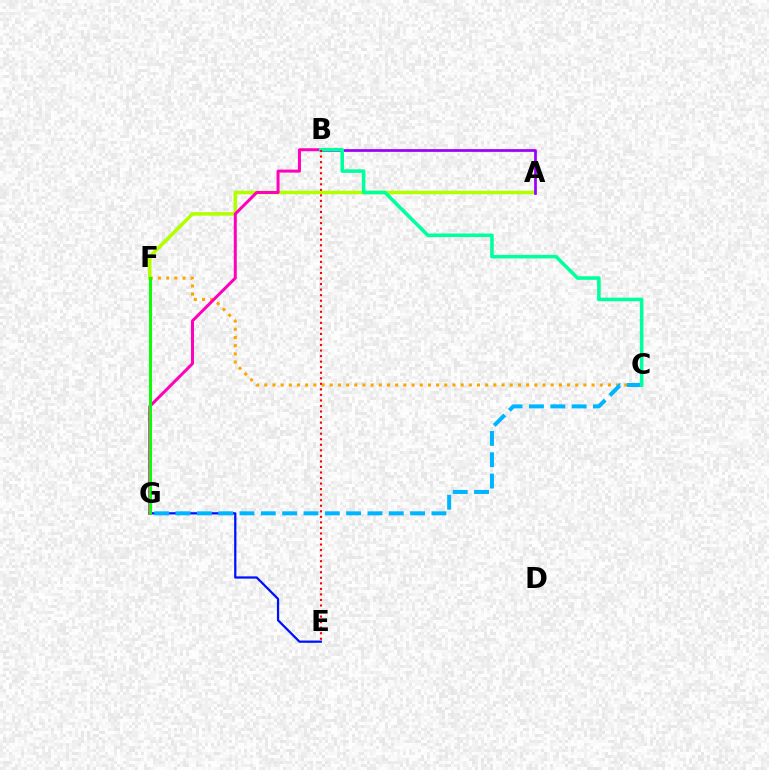{('E', 'G'): [{'color': '#0010ff', 'line_style': 'solid', 'thickness': 1.62}], ('C', 'F'): [{'color': '#ffa500', 'line_style': 'dotted', 'thickness': 2.22}], ('A', 'F'): [{'color': '#b3ff00', 'line_style': 'solid', 'thickness': 2.55}], ('A', 'B'): [{'color': '#9b00ff', 'line_style': 'solid', 'thickness': 1.96}], ('C', 'G'): [{'color': '#00b5ff', 'line_style': 'dashed', 'thickness': 2.9}], ('B', 'G'): [{'color': '#ff00bd', 'line_style': 'solid', 'thickness': 2.16}], ('B', 'C'): [{'color': '#00ff9d', 'line_style': 'solid', 'thickness': 2.56}], ('B', 'E'): [{'color': '#ff0000', 'line_style': 'dotted', 'thickness': 1.51}], ('F', 'G'): [{'color': '#08ff00', 'line_style': 'solid', 'thickness': 2.12}]}